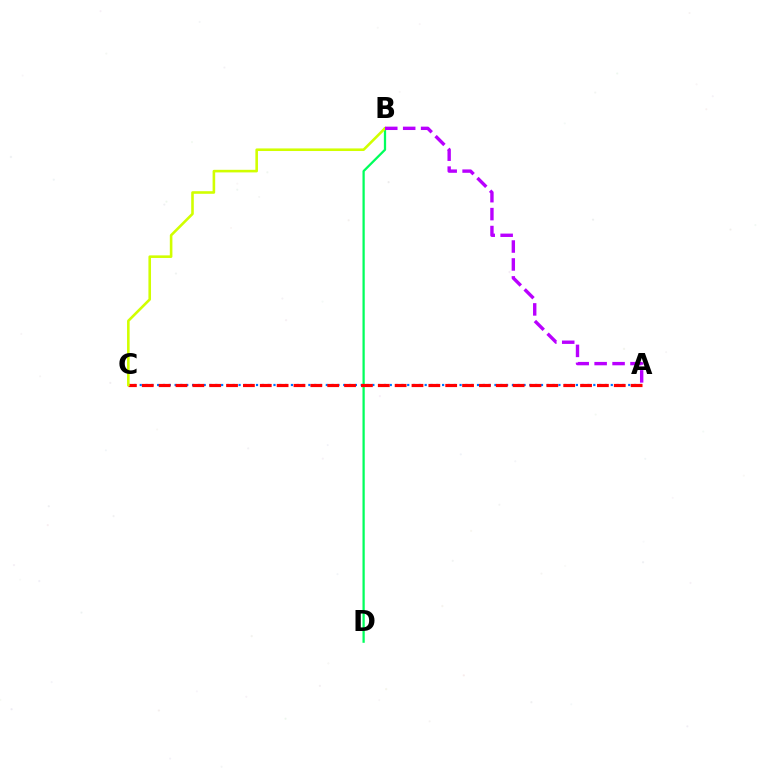{('B', 'D'): [{'color': '#00ff5c', 'line_style': 'solid', 'thickness': 1.63}], ('A', 'C'): [{'color': '#0074ff', 'line_style': 'dotted', 'thickness': 1.58}, {'color': '#ff0000', 'line_style': 'dashed', 'thickness': 2.29}], ('B', 'C'): [{'color': '#d1ff00', 'line_style': 'solid', 'thickness': 1.87}], ('A', 'B'): [{'color': '#b900ff', 'line_style': 'dashed', 'thickness': 2.44}]}